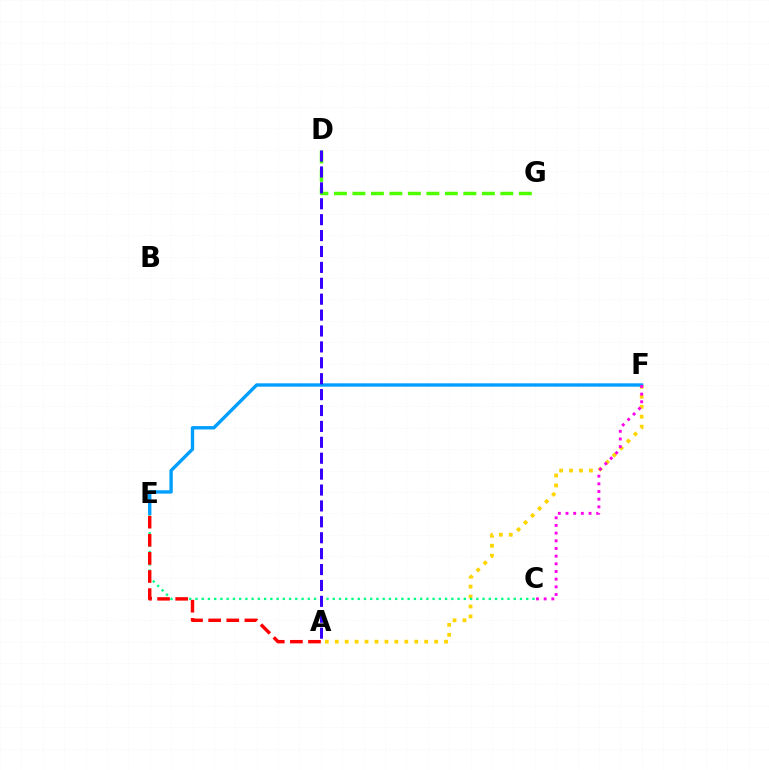{('A', 'F'): [{'color': '#ffd500', 'line_style': 'dotted', 'thickness': 2.7}], ('D', 'G'): [{'color': '#4fff00', 'line_style': 'dashed', 'thickness': 2.51}], ('C', 'E'): [{'color': '#00ff86', 'line_style': 'dotted', 'thickness': 1.7}], ('A', 'E'): [{'color': '#ff0000', 'line_style': 'dashed', 'thickness': 2.46}], ('E', 'F'): [{'color': '#009eff', 'line_style': 'solid', 'thickness': 2.42}], ('C', 'F'): [{'color': '#ff00ed', 'line_style': 'dotted', 'thickness': 2.08}], ('A', 'D'): [{'color': '#3700ff', 'line_style': 'dashed', 'thickness': 2.16}]}